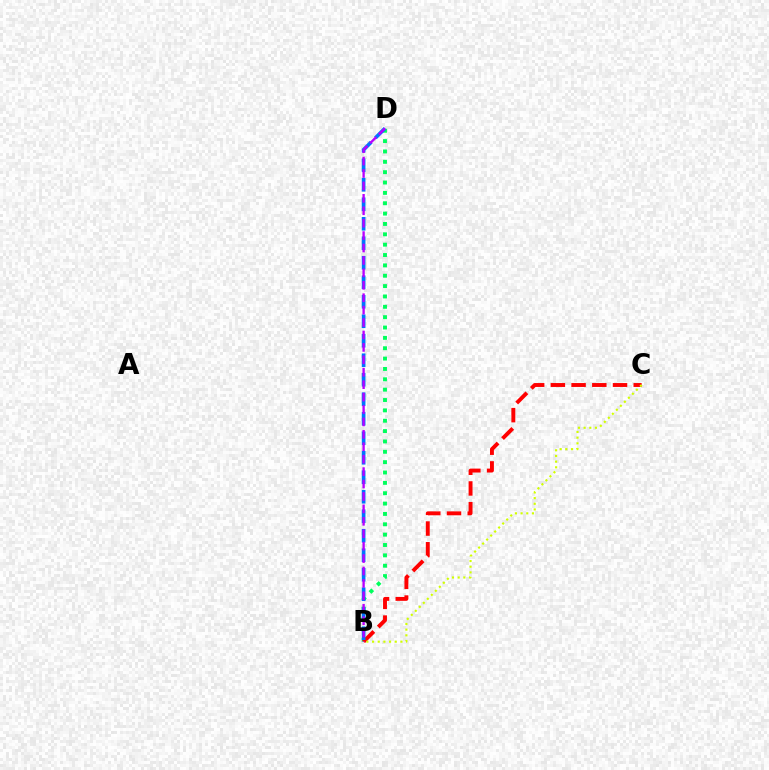{('B', 'D'): [{'color': '#00ff5c', 'line_style': 'dotted', 'thickness': 2.81}, {'color': '#0074ff', 'line_style': 'dashed', 'thickness': 2.65}, {'color': '#b900ff', 'line_style': 'dashed', 'thickness': 1.69}], ('B', 'C'): [{'color': '#ff0000', 'line_style': 'dashed', 'thickness': 2.81}, {'color': '#d1ff00', 'line_style': 'dotted', 'thickness': 1.54}]}